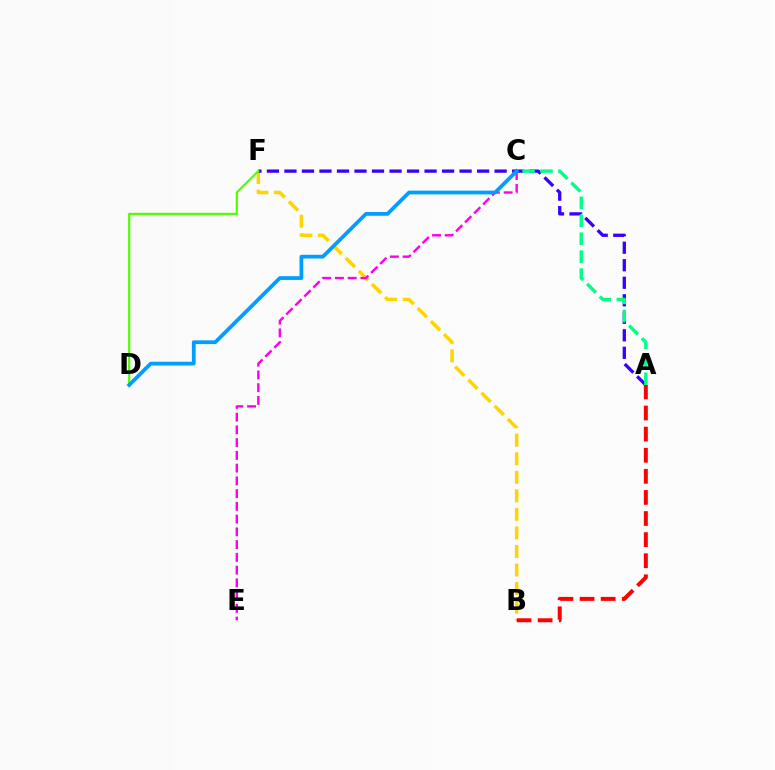{('B', 'F'): [{'color': '#ffd500', 'line_style': 'dashed', 'thickness': 2.52}], ('A', 'F'): [{'color': '#3700ff', 'line_style': 'dashed', 'thickness': 2.38}], ('C', 'E'): [{'color': '#ff00ed', 'line_style': 'dashed', 'thickness': 1.73}], ('A', 'C'): [{'color': '#00ff86', 'line_style': 'dashed', 'thickness': 2.44}], ('A', 'B'): [{'color': '#ff0000', 'line_style': 'dashed', 'thickness': 2.87}], ('D', 'F'): [{'color': '#4fff00', 'line_style': 'solid', 'thickness': 1.57}], ('C', 'D'): [{'color': '#009eff', 'line_style': 'solid', 'thickness': 2.7}]}